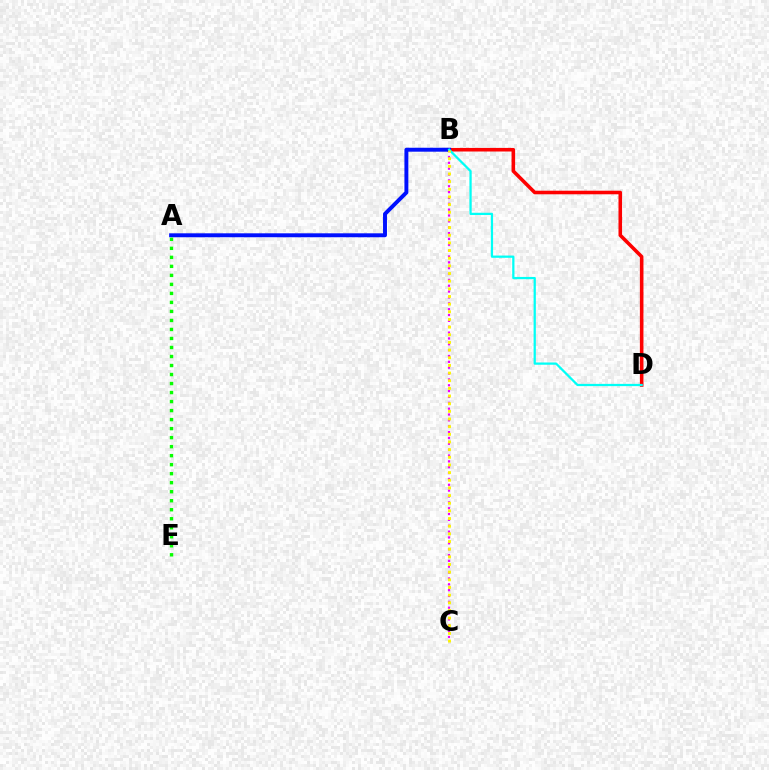{('B', 'C'): [{'color': '#ee00ff', 'line_style': 'dotted', 'thickness': 1.59}, {'color': '#fcf500', 'line_style': 'dotted', 'thickness': 2.08}], ('B', 'D'): [{'color': '#ff0000', 'line_style': 'solid', 'thickness': 2.57}, {'color': '#00fff6', 'line_style': 'solid', 'thickness': 1.62}], ('A', 'B'): [{'color': '#0010ff', 'line_style': 'solid', 'thickness': 2.83}], ('A', 'E'): [{'color': '#08ff00', 'line_style': 'dotted', 'thickness': 2.45}]}